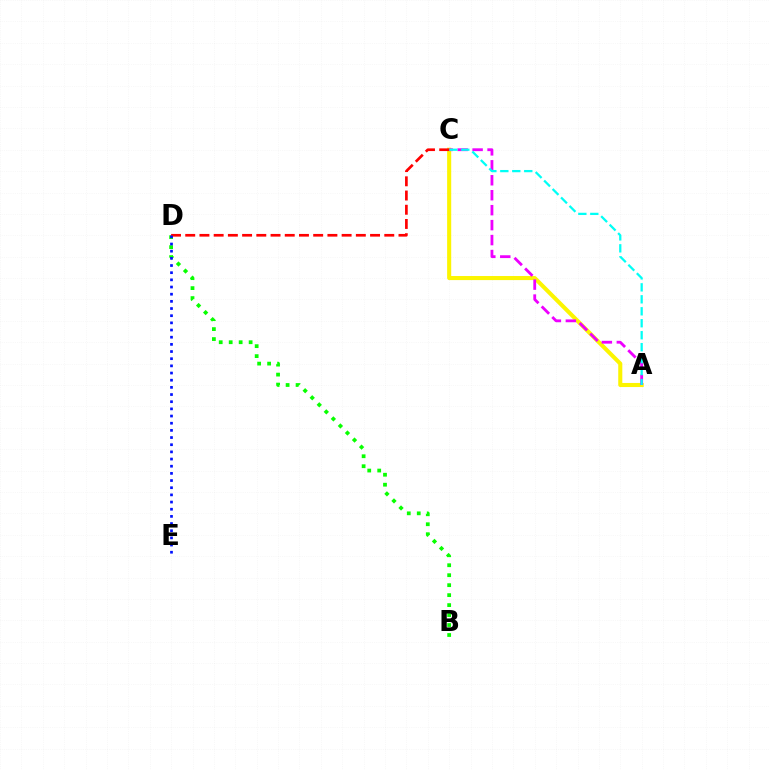{('A', 'C'): [{'color': '#fcf500', 'line_style': 'solid', 'thickness': 2.93}, {'color': '#ee00ff', 'line_style': 'dashed', 'thickness': 2.03}, {'color': '#00fff6', 'line_style': 'dashed', 'thickness': 1.63}], ('B', 'D'): [{'color': '#08ff00', 'line_style': 'dotted', 'thickness': 2.71}], ('C', 'D'): [{'color': '#ff0000', 'line_style': 'dashed', 'thickness': 1.93}], ('D', 'E'): [{'color': '#0010ff', 'line_style': 'dotted', 'thickness': 1.95}]}